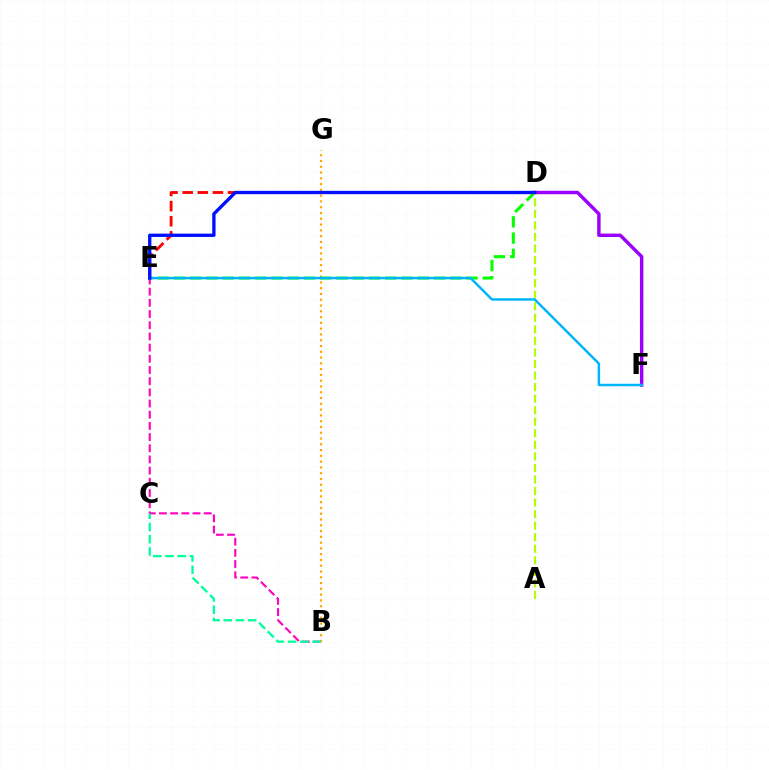{('B', 'E'): [{'color': '#ff00bd', 'line_style': 'dashed', 'thickness': 1.52}], ('B', 'G'): [{'color': '#ffa500', 'line_style': 'dotted', 'thickness': 1.57}], ('D', 'F'): [{'color': '#9b00ff', 'line_style': 'solid', 'thickness': 2.47}], ('D', 'E'): [{'color': '#08ff00', 'line_style': 'dashed', 'thickness': 2.21}, {'color': '#ff0000', 'line_style': 'dashed', 'thickness': 2.05}, {'color': '#0010ff', 'line_style': 'solid', 'thickness': 2.4}], ('B', 'C'): [{'color': '#00ff9d', 'line_style': 'dashed', 'thickness': 1.66}], ('A', 'D'): [{'color': '#b3ff00', 'line_style': 'dashed', 'thickness': 1.57}], ('E', 'F'): [{'color': '#00b5ff', 'line_style': 'solid', 'thickness': 1.78}]}